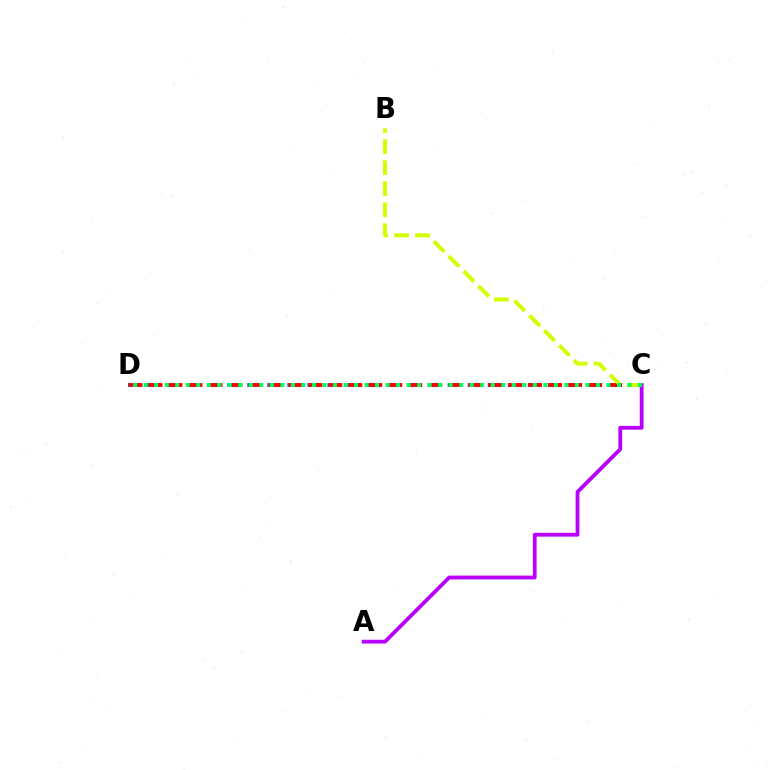{('C', 'D'): [{'color': '#0074ff', 'line_style': 'dashed', 'thickness': 2.72}, {'color': '#ff0000', 'line_style': 'dashed', 'thickness': 2.71}, {'color': '#00ff5c', 'line_style': 'dotted', 'thickness': 2.86}], ('A', 'C'): [{'color': '#b900ff', 'line_style': 'solid', 'thickness': 2.73}], ('B', 'C'): [{'color': '#d1ff00', 'line_style': 'dashed', 'thickness': 2.86}]}